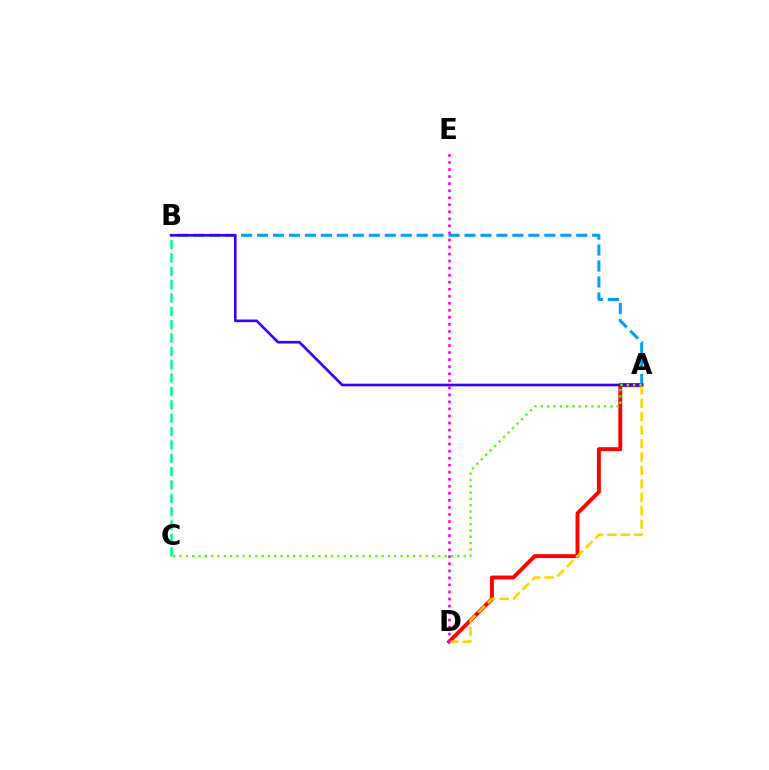{('A', 'D'): [{'color': '#ff0000', 'line_style': 'solid', 'thickness': 2.8}, {'color': '#ffd500', 'line_style': 'dashed', 'thickness': 1.82}], ('B', 'C'): [{'color': '#00ff86', 'line_style': 'dashed', 'thickness': 1.82}], ('A', 'B'): [{'color': '#009eff', 'line_style': 'dashed', 'thickness': 2.17}, {'color': '#3700ff', 'line_style': 'solid', 'thickness': 1.89}], ('D', 'E'): [{'color': '#ff00ed', 'line_style': 'dotted', 'thickness': 1.91}], ('A', 'C'): [{'color': '#4fff00', 'line_style': 'dotted', 'thickness': 1.72}]}